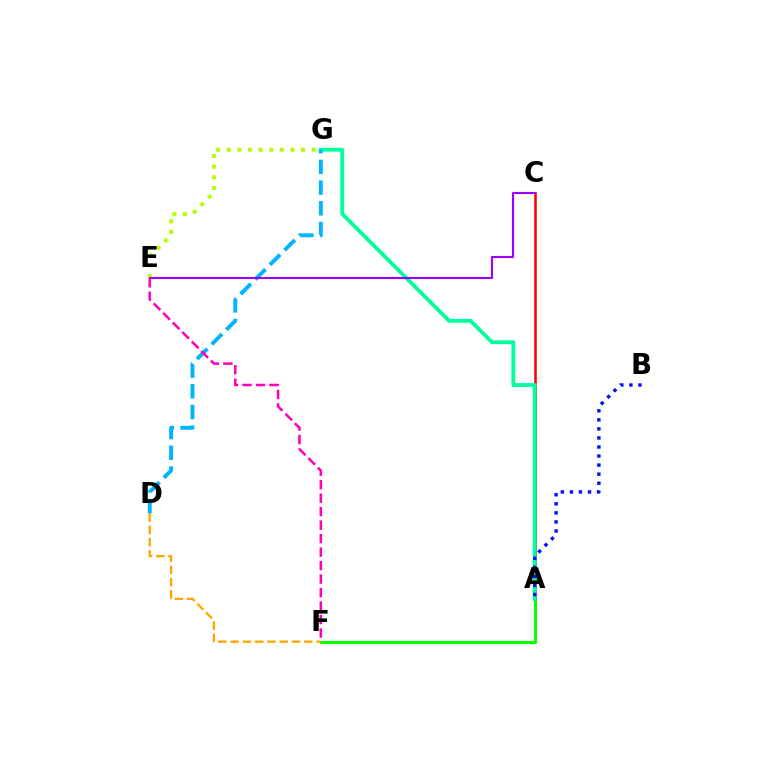{('A', 'F'): [{'color': '#08ff00', 'line_style': 'solid', 'thickness': 2.2}], ('A', 'C'): [{'color': '#ff0000', 'line_style': 'solid', 'thickness': 1.85}], ('A', 'G'): [{'color': '#00ff9d', 'line_style': 'solid', 'thickness': 2.76}], ('D', 'G'): [{'color': '#00b5ff', 'line_style': 'dashed', 'thickness': 2.82}], ('E', 'G'): [{'color': '#b3ff00', 'line_style': 'dotted', 'thickness': 2.88}], ('C', 'E'): [{'color': '#9b00ff', 'line_style': 'solid', 'thickness': 1.51}], ('A', 'B'): [{'color': '#0010ff', 'line_style': 'dotted', 'thickness': 2.46}], ('D', 'F'): [{'color': '#ffa500', 'line_style': 'dashed', 'thickness': 1.67}], ('E', 'F'): [{'color': '#ff00bd', 'line_style': 'dashed', 'thickness': 1.83}]}